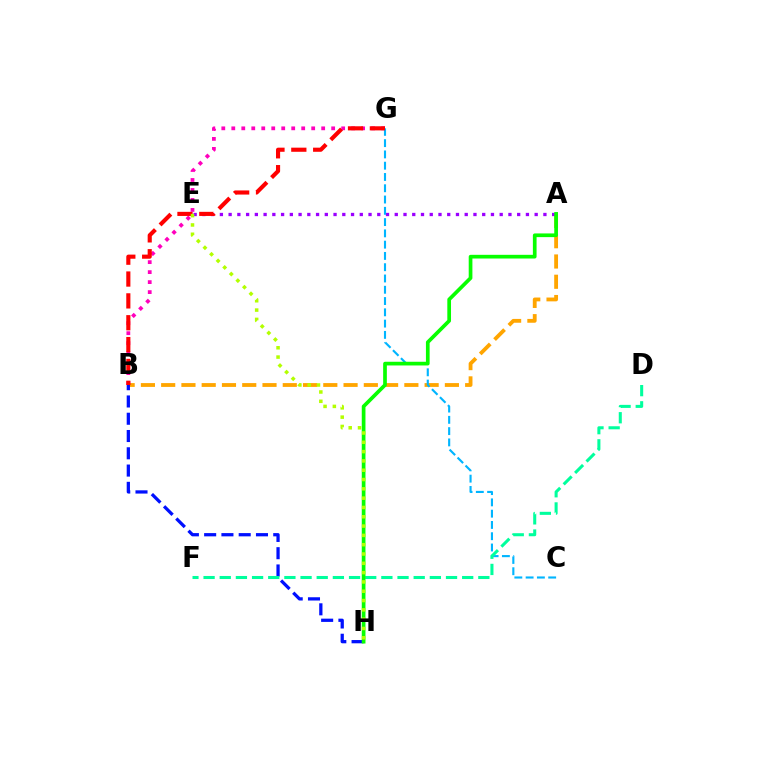{('A', 'B'): [{'color': '#ffa500', 'line_style': 'dashed', 'thickness': 2.75}], ('A', 'E'): [{'color': '#9b00ff', 'line_style': 'dotted', 'thickness': 2.38}], ('B', 'H'): [{'color': '#0010ff', 'line_style': 'dashed', 'thickness': 2.35}], ('B', 'G'): [{'color': '#ff00bd', 'line_style': 'dotted', 'thickness': 2.71}, {'color': '#ff0000', 'line_style': 'dashed', 'thickness': 2.97}], ('C', 'G'): [{'color': '#00b5ff', 'line_style': 'dashed', 'thickness': 1.53}], ('D', 'F'): [{'color': '#00ff9d', 'line_style': 'dashed', 'thickness': 2.2}], ('A', 'H'): [{'color': '#08ff00', 'line_style': 'solid', 'thickness': 2.66}], ('E', 'H'): [{'color': '#b3ff00', 'line_style': 'dotted', 'thickness': 2.53}]}